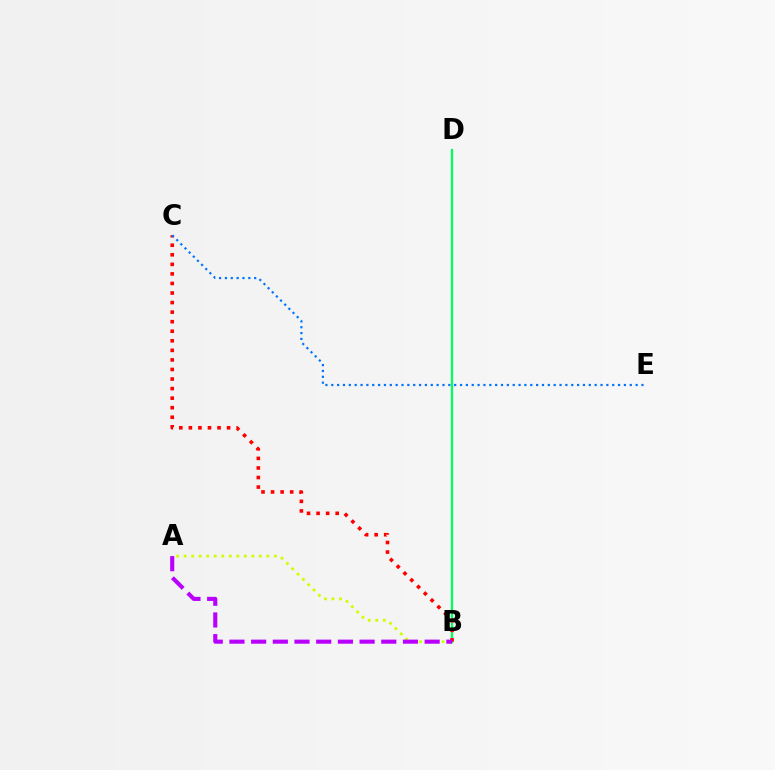{('A', 'B'): [{'color': '#d1ff00', 'line_style': 'dotted', 'thickness': 2.04}, {'color': '#b900ff', 'line_style': 'dashed', 'thickness': 2.95}], ('B', 'D'): [{'color': '#00ff5c', 'line_style': 'solid', 'thickness': 1.65}], ('B', 'C'): [{'color': '#ff0000', 'line_style': 'dotted', 'thickness': 2.6}], ('C', 'E'): [{'color': '#0074ff', 'line_style': 'dotted', 'thickness': 1.59}]}